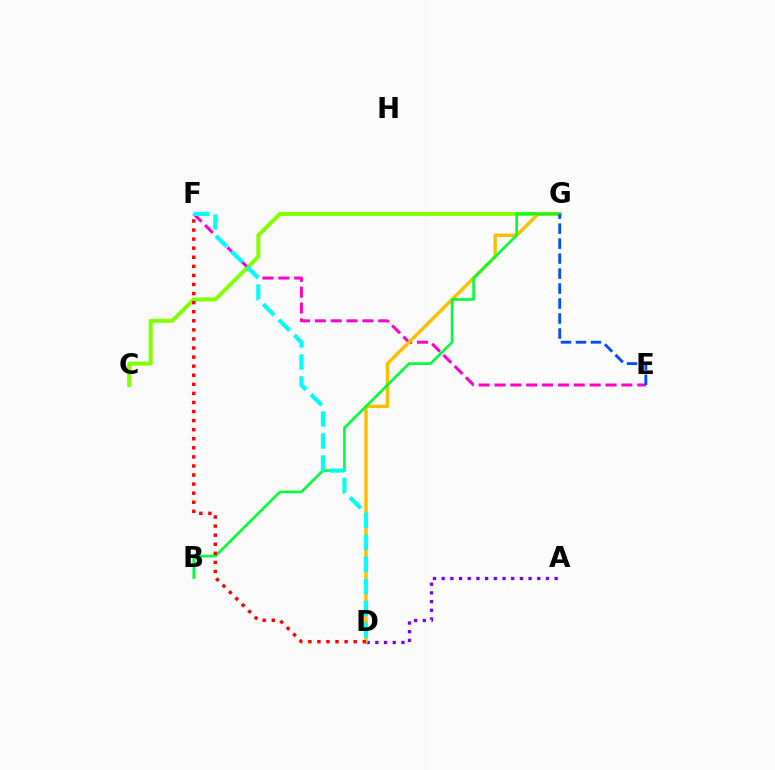{('C', 'G'): [{'color': '#84ff00', 'line_style': 'solid', 'thickness': 2.88}], ('E', 'F'): [{'color': '#ff00cf', 'line_style': 'dashed', 'thickness': 2.15}], ('A', 'D'): [{'color': '#7200ff', 'line_style': 'dotted', 'thickness': 2.36}], ('D', 'G'): [{'color': '#ffbd00', 'line_style': 'solid', 'thickness': 2.46}], ('B', 'G'): [{'color': '#00ff39', 'line_style': 'solid', 'thickness': 1.9}], ('E', 'G'): [{'color': '#004bff', 'line_style': 'dashed', 'thickness': 2.03}], ('D', 'F'): [{'color': '#00fff6', 'line_style': 'dashed', 'thickness': 2.99}, {'color': '#ff0000', 'line_style': 'dotted', 'thickness': 2.47}]}